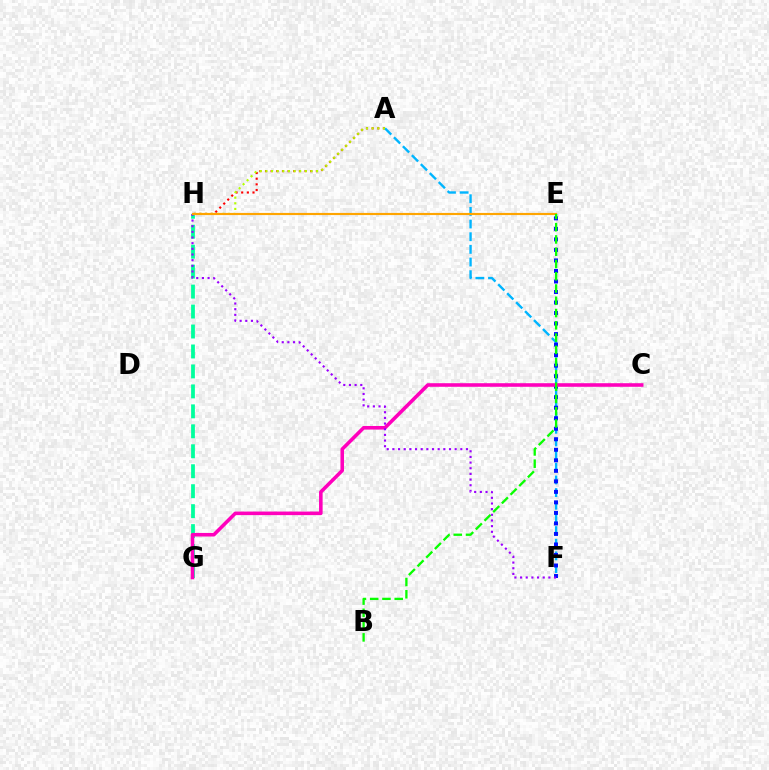{('G', 'H'): [{'color': '#00ff9d', 'line_style': 'dashed', 'thickness': 2.71}], ('A', 'H'): [{'color': '#ff0000', 'line_style': 'dotted', 'thickness': 1.54}, {'color': '#b3ff00', 'line_style': 'dotted', 'thickness': 1.53}], ('A', 'F'): [{'color': '#00b5ff', 'line_style': 'dashed', 'thickness': 1.72}], ('E', 'F'): [{'color': '#0010ff', 'line_style': 'dotted', 'thickness': 2.86}], ('C', 'G'): [{'color': '#ff00bd', 'line_style': 'solid', 'thickness': 2.58}], ('F', 'H'): [{'color': '#9b00ff', 'line_style': 'dotted', 'thickness': 1.54}], ('E', 'H'): [{'color': '#ffa500', 'line_style': 'solid', 'thickness': 1.55}], ('B', 'E'): [{'color': '#08ff00', 'line_style': 'dashed', 'thickness': 1.67}]}